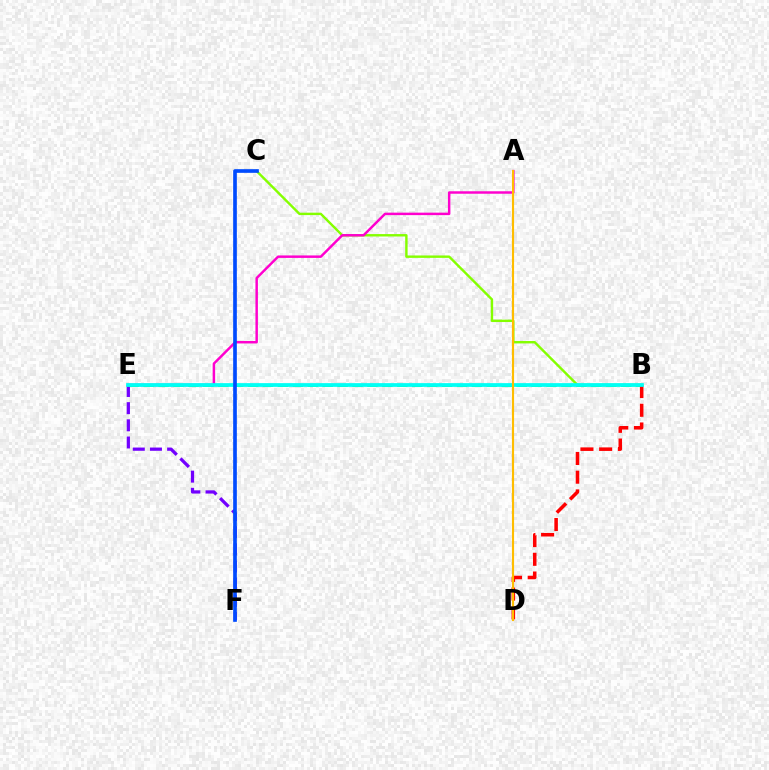{('B', 'C'): [{'color': '#84ff00', 'line_style': 'solid', 'thickness': 1.74}], ('A', 'E'): [{'color': '#ff00cf', 'line_style': 'solid', 'thickness': 1.78}], ('E', 'F'): [{'color': '#7200ff', 'line_style': 'dashed', 'thickness': 2.33}], ('B', 'E'): [{'color': '#00ff39', 'line_style': 'dashed', 'thickness': 2.03}, {'color': '#00fff6', 'line_style': 'solid', 'thickness': 2.69}], ('B', 'D'): [{'color': '#ff0000', 'line_style': 'dashed', 'thickness': 2.54}], ('A', 'D'): [{'color': '#ffbd00', 'line_style': 'solid', 'thickness': 1.55}], ('C', 'F'): [{'color': '#004bff', 'line_style': 'solid', 'thickness': 2.64}]}